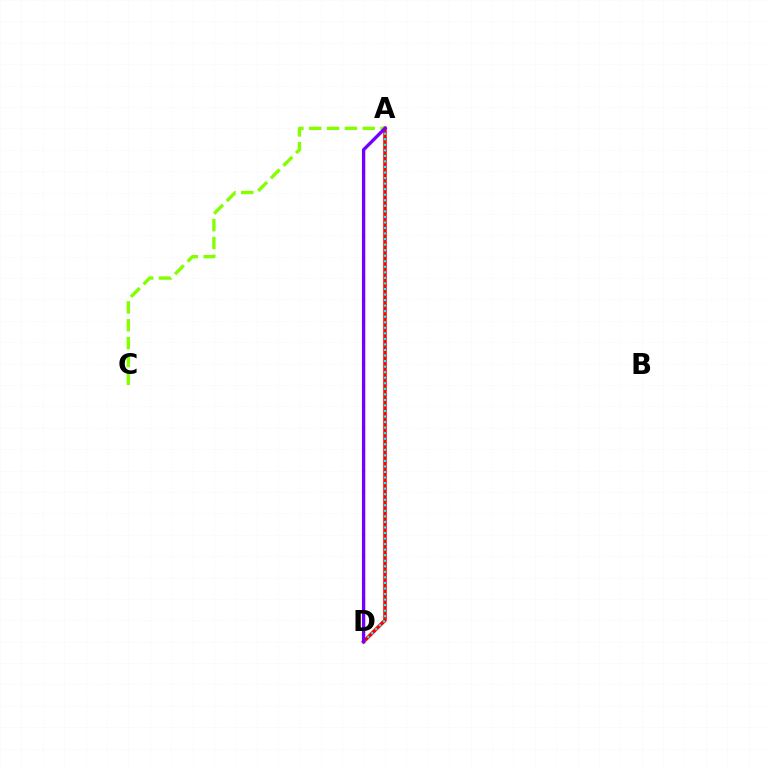{('A', 'D'): [{'color': '#ff0000', 'line_style': 'solid', 'thickness': 2.56}, {'color': '#00fff6', 'line_style': 'dotted', 'thickness': 1.51}, {'color': '#7200ff', 'line_style': 'solid', 'thickness': 2.4}], ('A', 'C'): [{'color': '#84ff00', 'line_style': 'dashed', 'thickness': 2.42}]}